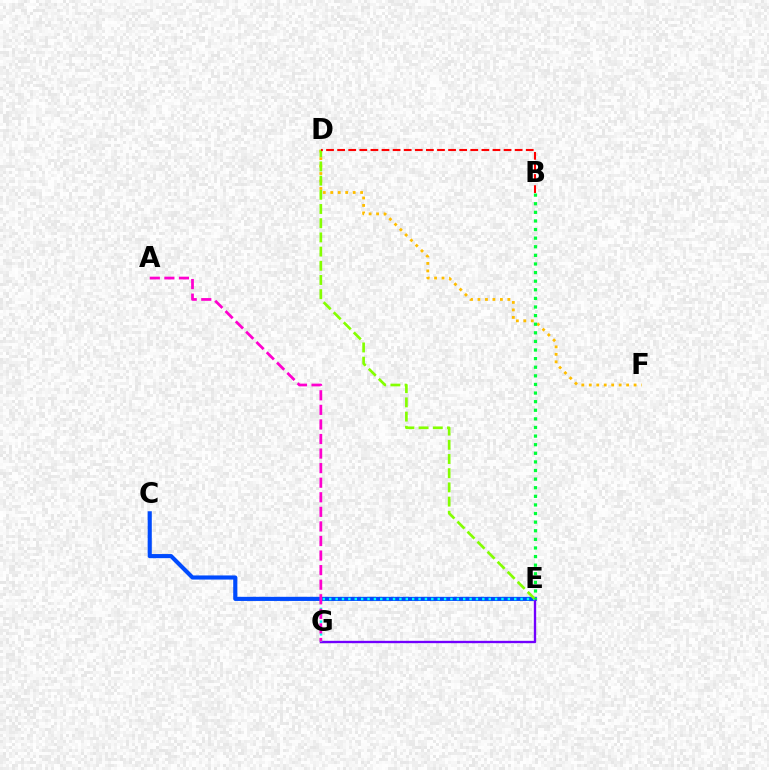{('C', 'E'): [{'color': '#004bff', 'line_style': 'solid', 'thickness': 2.97}], ('E', 'G'): [{'color': '#7200ff', 'line_style': 'solid', 'thickness': 1.69}, {'color': '#00fff6', 'line_style': 'dotted', 'thickness': 1.73}], ('D', 'F'): [{'color': '#ffbd00', 'line_style': 'dotted', 'thickness': 2.03}], ('D', 'E'): [{'color': '#84ff00', 'line_style': 'dashed', 'thickness': 1.93}], ('B', 'D'): [{'color': '#ff0000', 'line_style': 'dashed', 'thickness': 1.51}], ('A', 'G'): [{'color': '#ff00cf', 'line_style': 'dashed', 'thickness': 1.98}], ('B', 'E'): [{'color': '#00ff39', 'line_style': 'dotted', 'thickness': 2.34}]}